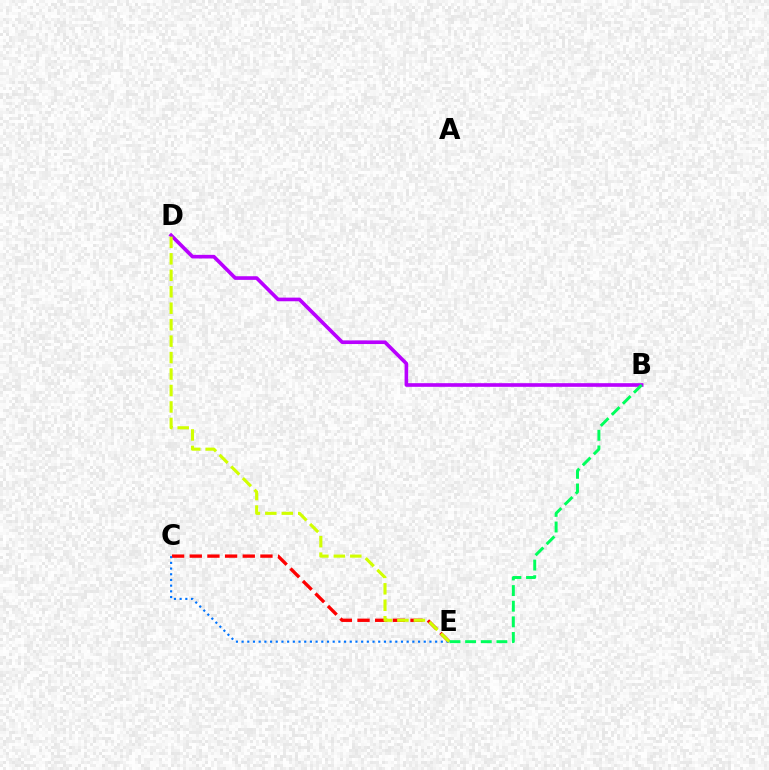{('B', 'D'): [{'color': '#b900ff', 'line_style': 'solid', 'thickness': 2.62}], ('C', 'E'): [{'color': '#ff0000', 'line_style': 'dashed', 'thickness': 2.4}, {'color': '#0074ff', 'line_style': 'dotted', 'thickness': 1.55}], ('D', 'E'): [{'color': '#d1ff00', 'line_style': 'dashed', 'thickness': 2.24}], ('B', 'E'): [{'color': '#00ff5c', 'line_style': 'dashed', 'thickness': 2.12}]}